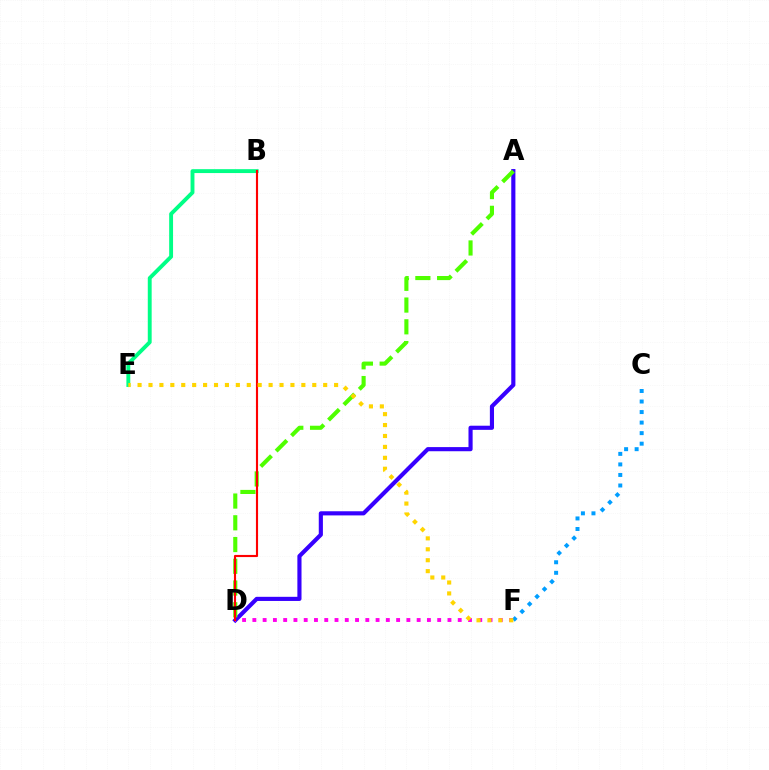{('A', 'D'): [{'color': '#3700ff', 'line_style': 'solid', 'thickness': 2.98}, {'color': '#4fff00', 'line_style': 'dashed', 'thickness': 2.95}], ('D', 'F'): [{'color': '#ff00ed', 'line_style': 'dotted', 'thickness': 2.79}], ('C', 'F'): [{'color': '#009eff', 'line_style': 'dotted', 'thickness': 2.86}], ('B', 'E'): [{'color': '#00ff86', 'line_style': 'solid', 'thickness': 2.8}], ('B', 'D'): [{'color': '#ff0000', 'line_style': 'solid', 'thickness': 1.53}], ('E', 'F'): [{'color': '#ffd500', 'line_style': 'dotted', 'thickness': 2.97}]}